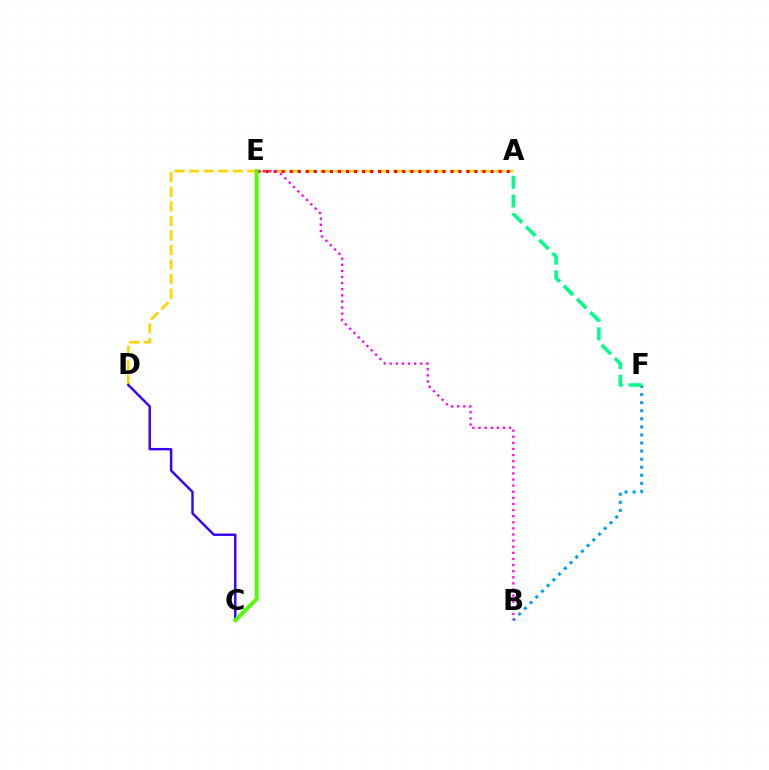{('A', 'D'): [{'color': '#ffd500', 'line_style': 'dashed', 'thickness': 1.98}], ('B', 'F'): [{'color': '#009eff', 'line_style': 'dotted', 'thickness': 2.19}], ('C', 'D'): [{'color': '#3700ff', 'line_style': 'solid', 'thickness': 1.74}], ('A', 'E'): [{'color': '#ff0000', 'line_style': 'dotted', 'thickness': 2.18}], ('B', 'E'): [{'color': '#ff00ed', 'line_style': 'dotted', 'thickness': 1.66}], ('A', 'F'): [{'color': '#00ff86', 'line_style': 'dashed', 'thickness': 2.54}], ('C', 'E'): [{'color': '#4fff00', 'line_style': 'solid', 'thickness': 2.77}]}